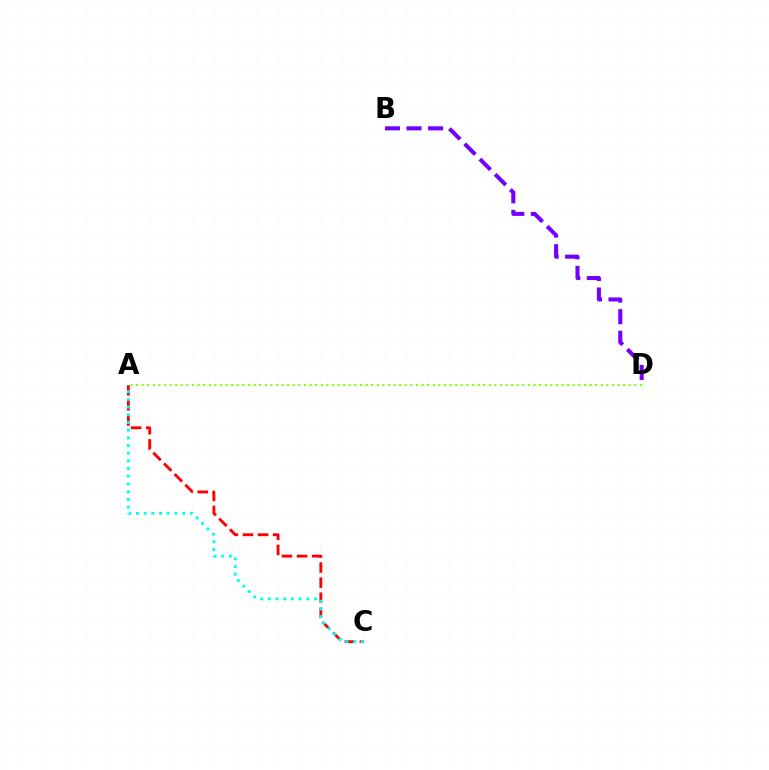{('A', 'C'): [{'color': '#ff0000', 'line_style': 'dashed', 'thickness': 2.05}, {'color': '#00fff6', 'line_style': 'dotted', 'thickness': 2.09}], ('B', 'D'): [{'color': '#7200ff', 'line_style': 'dashed', 'thickness': 2.92}], ('A', 'D'): [{'color': '#84ff00', 'line_style': 'dotted', 'thickness': 1.52}]}